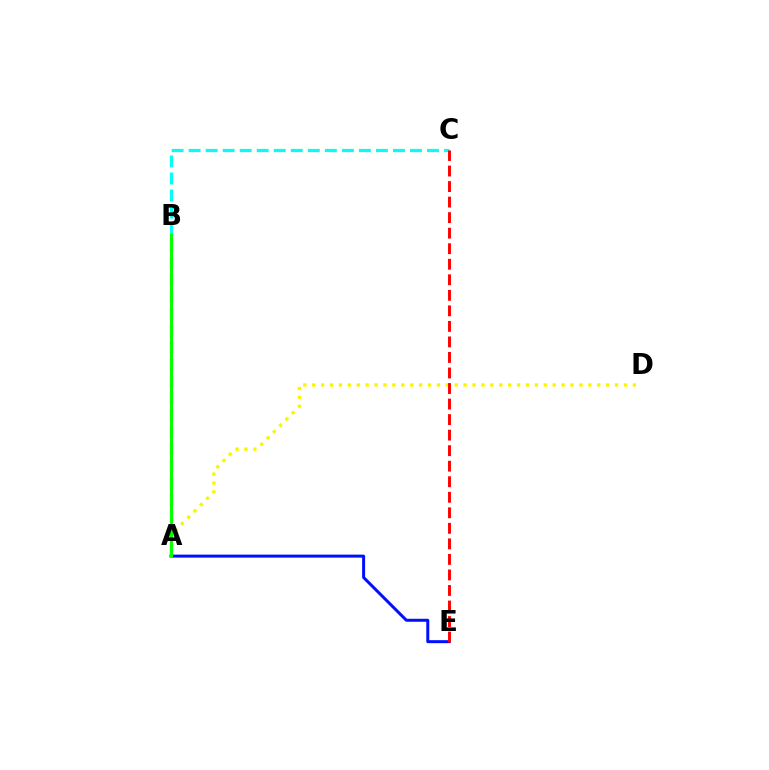{('A', 'B'): [{'color': '#ee00ff', 'line_style': 'dashed', 'thickness': 2.3}, {'color': '#08ff00', 'line_style': 'solid', 'thickness': 2.15}], ('B', 'C'): [{'color': '#00fff6', 'line_style': 'dashed', 'thickness': 2.31}], ('A', 'D'): [{'color': '#fcf500', 'line_style': 'dotted', 'thickness': 2.42}], ('A', 'E'): [{'color': '#0010ff', 'line_style': 'solid', 'thickness': 2.16}], ('C', 'E'): [{'color': '#ff0000', 'line_style': 'dashed', 'thickness': 2.11}]}